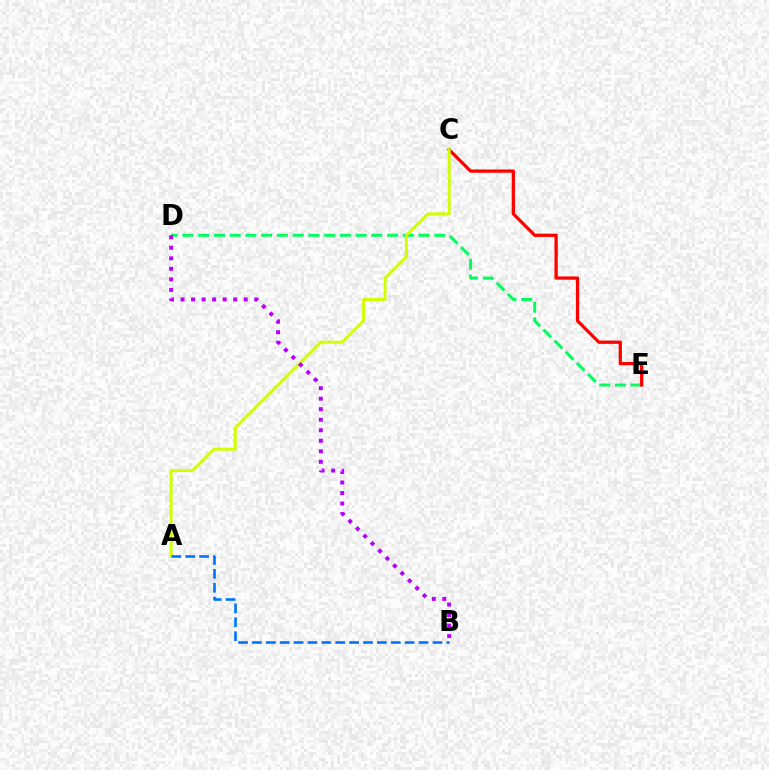{('D', 'E'): [{'color': '#00ff5c', 'line_style': 'dashed', 'thickness': 2.14}], ('C', 'E'): [{'color': '#ff0000', 'line_style': 'solid', 'thickness': 2.35}], ('A', 'C'): [{'color': '#d1ff00', 'line_style': 'solid', 'thickness': 2.14}], ('B', 'D'): [{'color': '#b900ff', 'line_style': 'dotted', 'thickness': 2.86}], ('A', 'B'): [{'color': '#0074ff', 'line_style': 'dashed', 'thickness': 1.89}]}